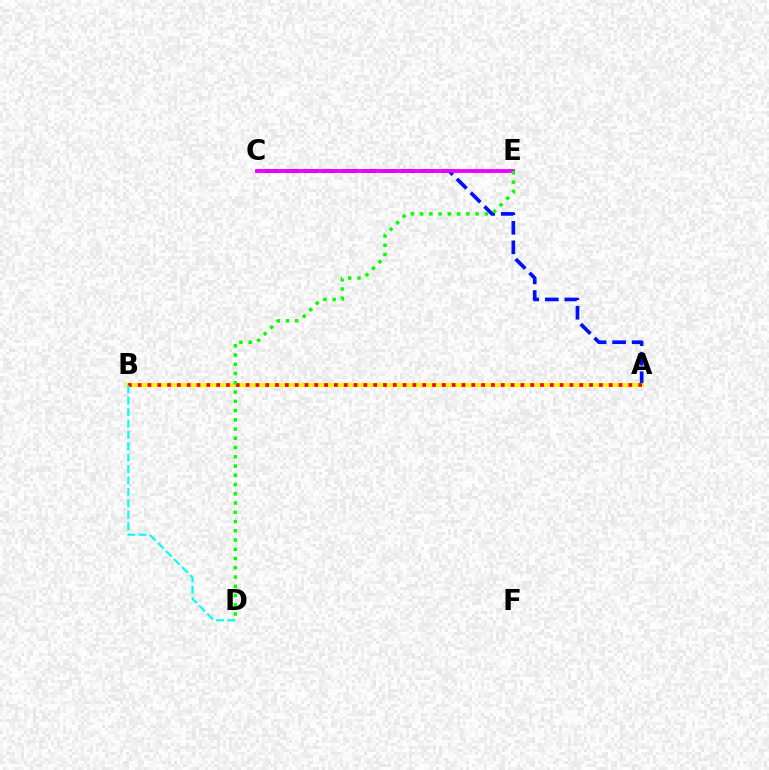{('A', 'C'): [{'color': '#0010ff', 'line_style': 'dashed', 'thickness': 2.65}], ('A', 'B'): [{'color': '#fcf500', 'line_style': 'solid', 'thickness': 2.93}, {'color': '#ff0000', 'line_style': 'dotted', 'thickness': 2.67}], ('C', 'E'): [{'color': '#ee00ff', 'line_style': 'solid', 'thickness': 2.75}], ('B', 'D'): [{'color': '#00fff6', 'line_style': 'dashed', 'thickness': 1.55}], ('D', 'E'): [{'color': '#08ff00', 'line_style': 'dotted', 'thickness': 2.51}]}